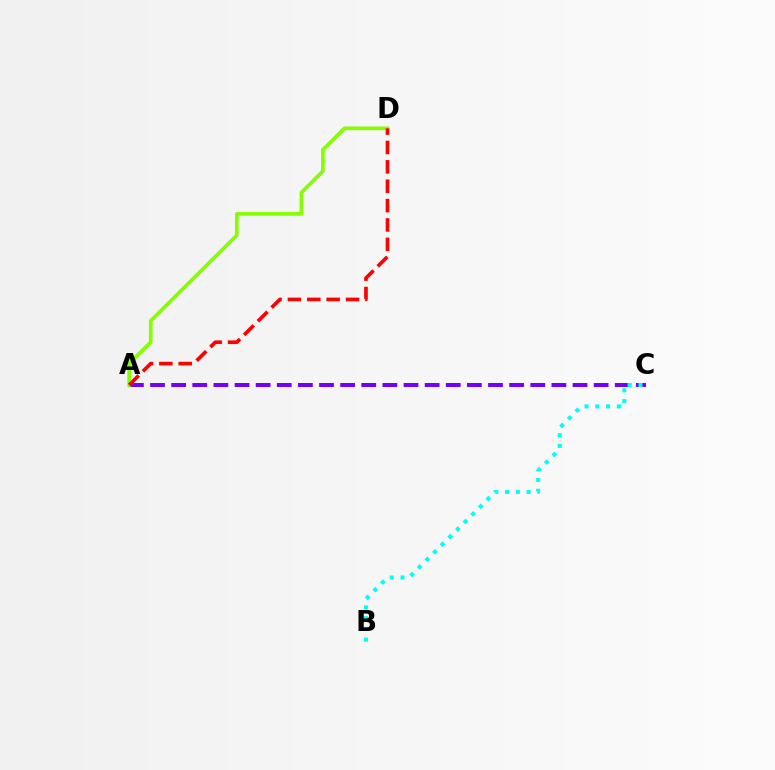{('A', 'C'): [{'color': '#7200ff', 'line_style': 'dashed', 'thickness': 2.87}], ('A', 'D'): [{'color': '#84ff00', 'line_style': 'solid', 'thickness': 2.63}, {'color': '#ff0000', 'line_style': 'dashed', 'thickness': 2.63}], ('B', 'C'): [{'color': '#00fff6', 'line_style': 'dotted', 'thickness': 2.92}]}